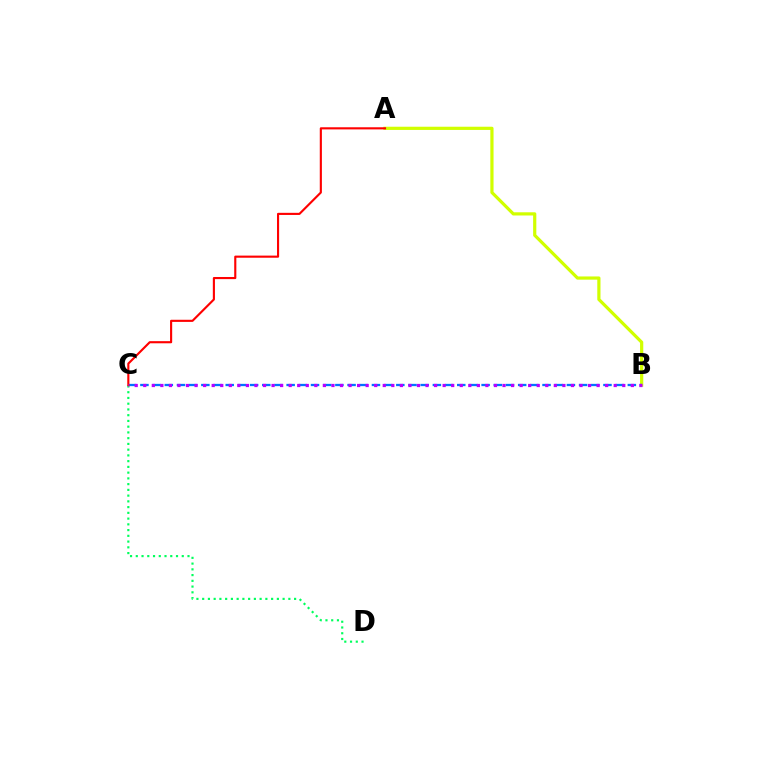{('A', 'B'): [{'color': '#d1ff00', 'line_style': 'solid', 'thickness': 2.31}], ('B', 'C'): [{'color': '#0074ff', 'line_style': 'dashed', 'thickness': 1.66}, {'color': '#b900ff', 'line_style': 'dotted', 'thickness': 2.32}], ('C', 'D'): [{'color': '#00ff5c', 'line_style': 'dotted', 'thickness': 1.56}], ('A', 'C'): [{'color': '#ff0000', 'line_style': 'solid', 'thickness': 1.53}]}